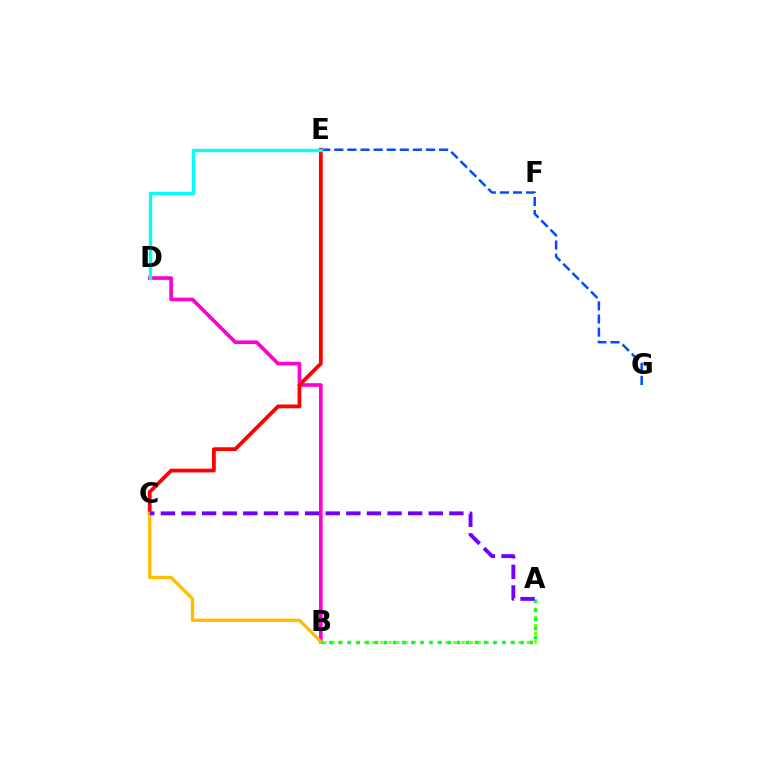{('B', 'D'): [{'color': '#ff00cf', 'line_style': 'solid', 'thickness': 2.63}], ('C', 'E'): [{'color': '#ff0000', 'line_style': 'solid', 'thickness': 2.72}], ('E', 'G'): [{'color': '#004bff', 'line_style': 'dashed', 'thickness': 1.78}], ('A', 'B'): [{'color': '#84ff00', 'line_style': 'dotted', 'thickness': 2.21}, {'color': '#00ff39', 'line_style': 'dotted', 'thickness': 2.47}], ('B', 'C'): [{'color': '#ffbd00', 'line_style': 'solid', 'thickness': 2.4}], ('D', 'E'): [{'color': '#00fff6', 'line_style': 'solid', 'thickness': 2.4}], ('A', 'C'): [{'color': '#7200ff', 'line_style': 'dashed', 'thickness': 2.8}]}